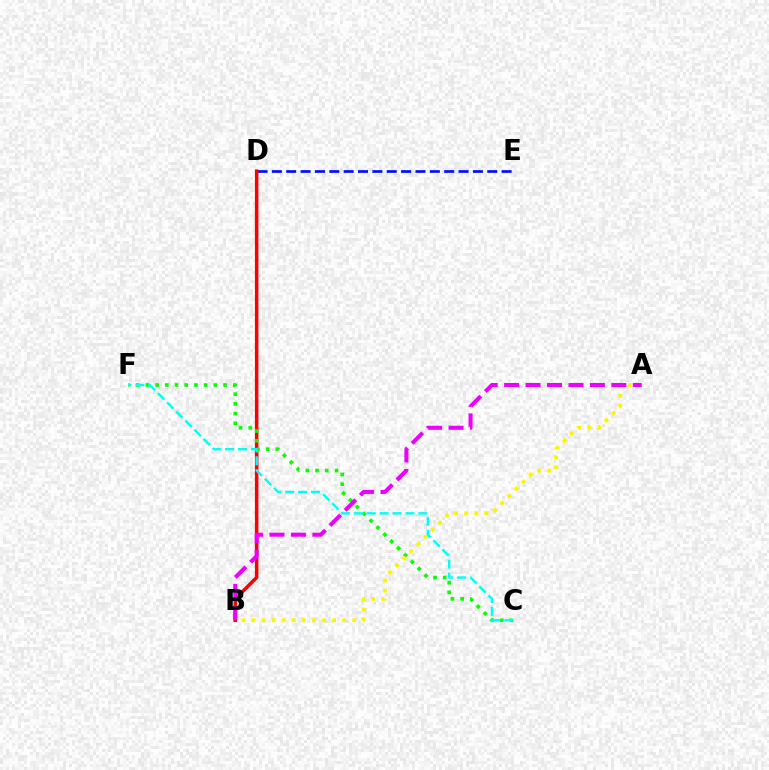{('D', 'E'): [{'color': '#0010ff', 'line_style': 'dashed', 'thickness': 1.95}], ('B', 'D'): [{'color': '#ff0000', 'line_style': 'solid', 'thickness': 2.53}], ('C', 'F'): [{'color': '#08ff00', 'line_style': 'dotted', 'thickness': 2.64}, {'color': '#00fff6', 'line_style': 'dashed', 'thickness': 1.75}], ('A', 'B'): [{'color': '#fcf500', 'line_style': 'dotted', 'thickness': 2.74}, {'color': '#ee00ff', 'line_style': 'dashed', 'thickness': 2.91}]}